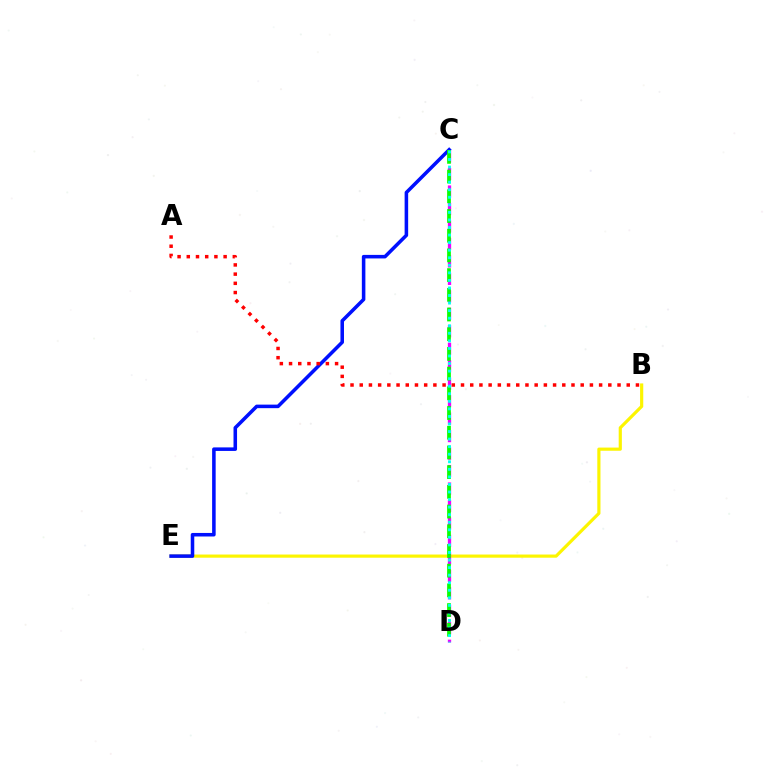{('B', 'E'): [{'color': '#fcf500', 'line_style': 'solid', 'thickness': 2.28}], ('C', 'D'): [{'color': '#ee00ff', 'line_style': 'dashed', 'thickness': 2.37}, {'color': '#08ff00', 'line_style': 'dashed', 'thickness': 2.68}, {'color': '#00fff6', 'line_style': 'dotted', 'thickness': 2.05}], ('C', 'E'): [{'color': '#0010ff', 'line_style': 'solid', 'thickness': 2.55}], ('A', 'B'): [{'color': '#ff0000', 'line_style': 'dotted', 'thickness': 2.5}]}